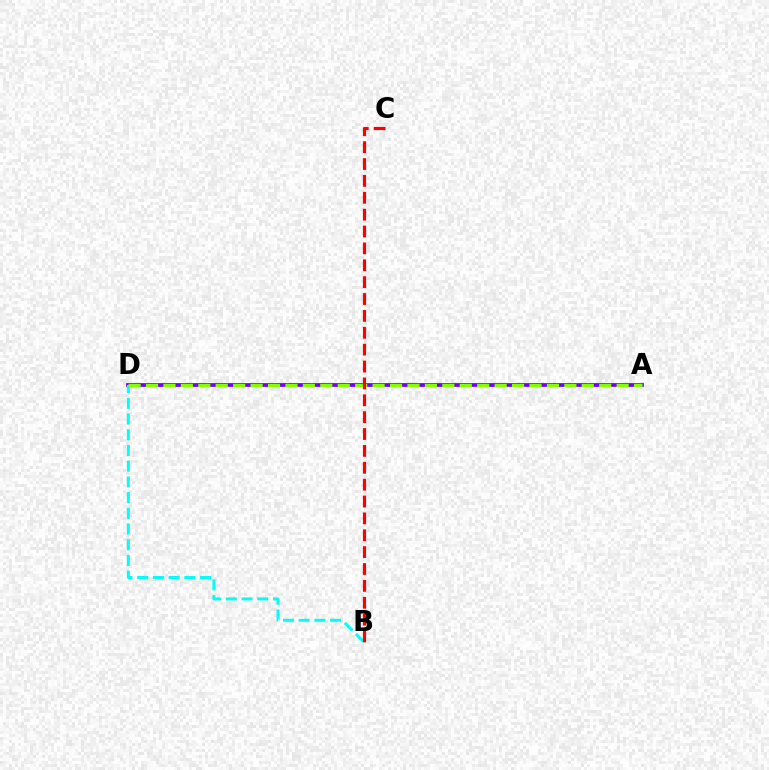{('A', 'D'): [{'color': '#7200ff', 'line_style': 'solid', 'thickness': 2.7}, {'color': '#84ff00', 'line_style': 'dashed', 'thickness': 2.37}], ('B', 'D'): [{'color': '#00fff6', 'line_style': 'dashed', 'thickness': 2.13}], ('B', 'C'): [{'color': '#ff0000', 'line_style': 'dashed', 'thickness': 2.29}]}